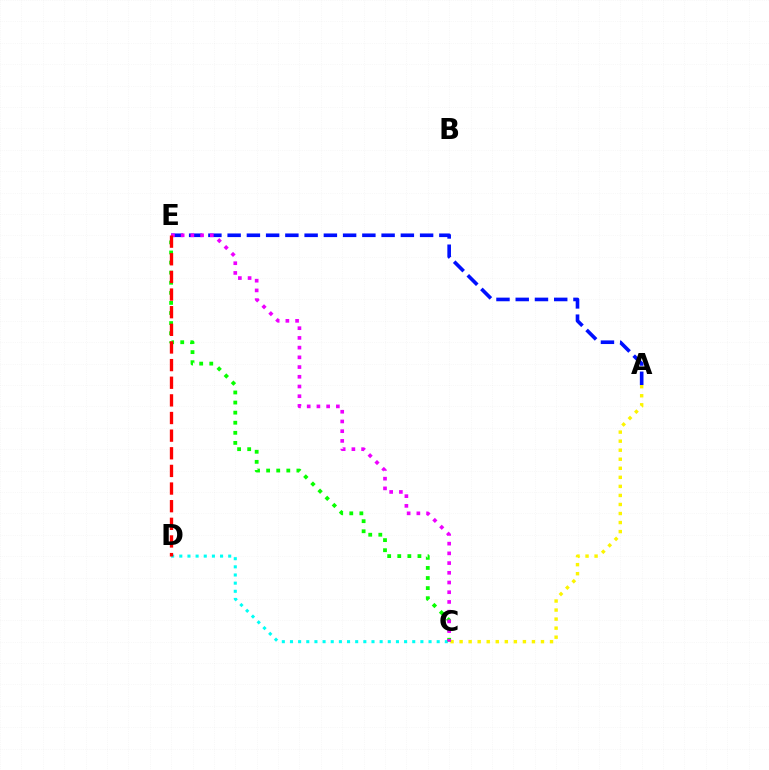{('A', 'C'): [{'color': '#fcf500', 'line_style': 'dotted', 'thickness': 2.46}], ('C', 'D'): [{'color': '#00fff6', 'line_style': 'dotted', 'thickness': 2.21}], ('A', 'E'): [{'color': '#0010ff', 'line_style': 'dashed', 'thickness': 2.61}], ('C', 'E'): [{'color': '#08ff00', 'line_style': 'dotted', 'thickness': 2.74}, {'color': '#ee00ff', 'line_style': 'dotted', 'thickness': 2.64}], ('D', 'E'): [{'color': '#ff0000', 'line_style': 'dashed', 'thickness': 2.4}]}